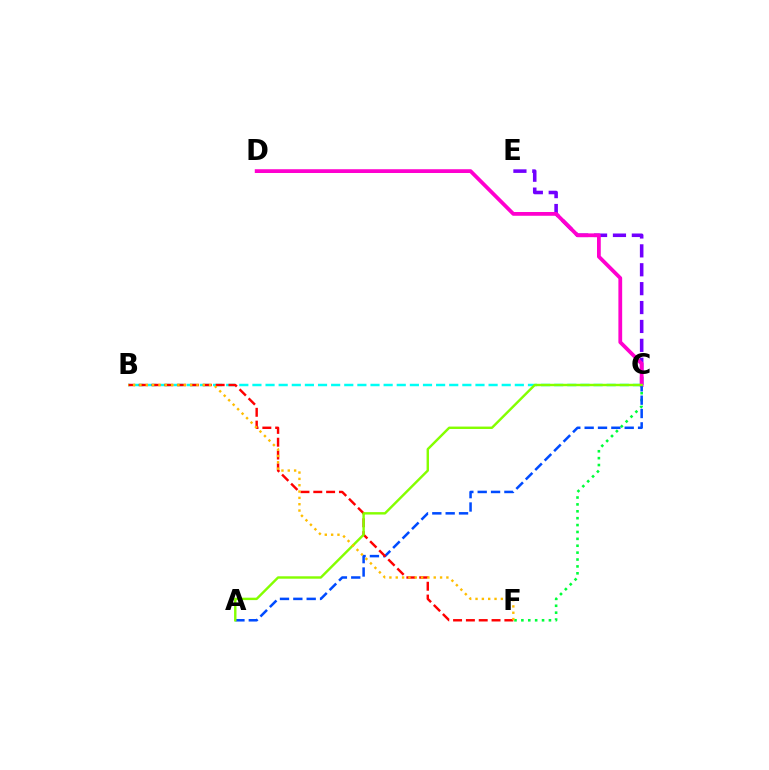{('C', 'E'): [{'color': '#7200ff', 'line_style': 'dashed', 'thickness': 2.57}], ('B', 'C'): [{'color': '#00fff6', 'line_style': 'dashed', 'thickness': 1.78}], ('C', 'F'): [{'color': '#00ff39', 'line_style': 'dotted', 'thickness': 1.87}], ('C', 'D'): [{'color': '#ff00cf', 'line_style': 'solid', 'thickness': 2.72}], ('A', 'C'): [{'color': '#004bff', 'line_style': 'dashed', 'thickness': 1.81}, {'color': '#84ff00', 'line_style': 'solid', 'thickness': 1.74}], ('B', 'F'): [{'color': '#ff0000', 'line_style': 'dashed', 'thickness': 1.74}, {'color': '#ffbd00', 'line_style': 'dotted', 'thickness': 1.72}]}